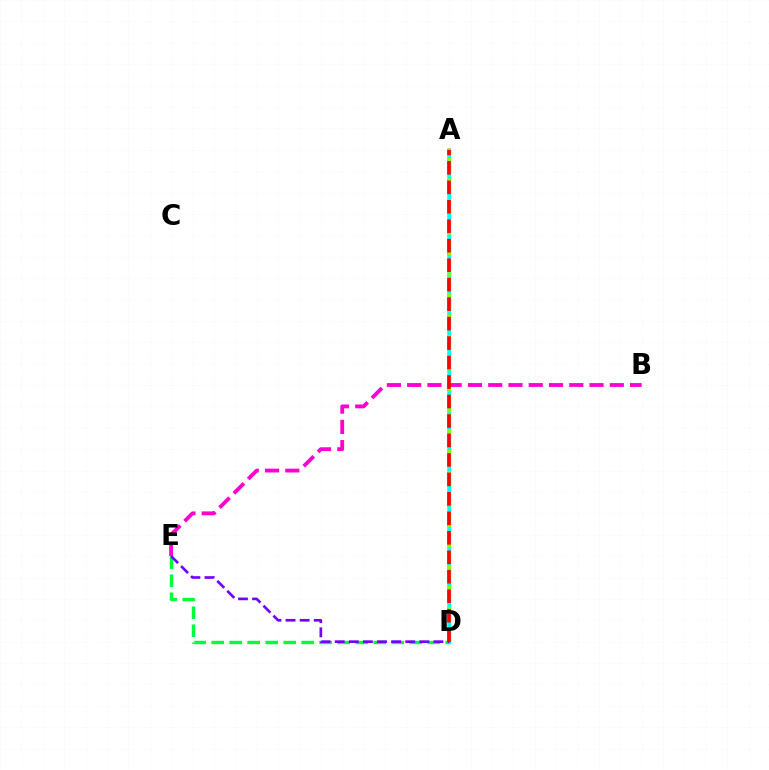{('A', 'D'): [{'color': '#004bff', 'line_style': 'dotted', 'thickness': 2.13}, {'color': '#ffbd00', 'line_style': 'solid', 'thickness': 2.63}, {'color': '#00fff6', 'line_style': 'solid', 'thickness': 2.44}, {'color': '#84ff00', 'line_style': 'dotted', 'thickness': 2.84}, {'color': '#ff0000', 'line_style': 'dashed', 'thickness': 2.65}], ('B', 'E'): [{'color': '#ff00cf', 'line_style': 'dashed', 'thickness': 2.75}], ('D', 'E'): [{'color': '#00ff39', 'line_style': 'dashed', 'thickness': 2.44}, {'color': '#7200ff', 'line_style': 'dashed', 'thickness': 1.92}]}